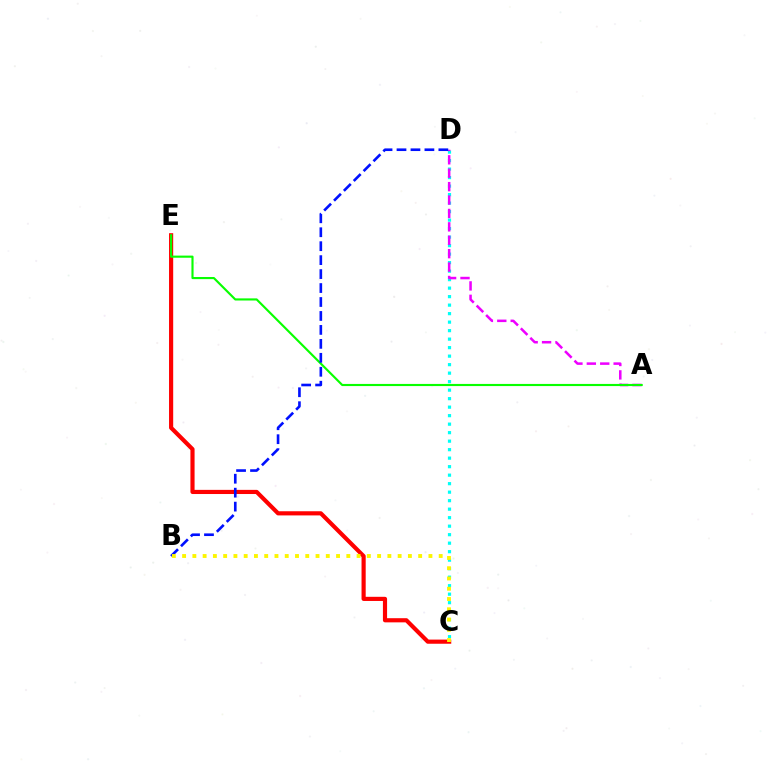{('C', 'E'): [{'color': '#ff0000', 'line_style': 'solid', 'thickness': 2.99}], ('C', 'D'): [{'color': '#00fff6', 'line_style': 'dotted', 'thickness': 2.31}], ('A', 'D'): [{'color': '#ee00ff', 'line_style': 'dashed', 'thickness': 1.82}], ('A', 'E'): [{'color': '#08ff00', 'line_style': 'solid', 'thickness': 1.54}], ('B', 'D'): [{'color': '#0010ff', 'line_style': 'dashed', 'thickness': 1.9}], ('B', 'C'): [{'color': '#fcf500', 'line_style': 'dotted', 'thickness': 2.79}]}